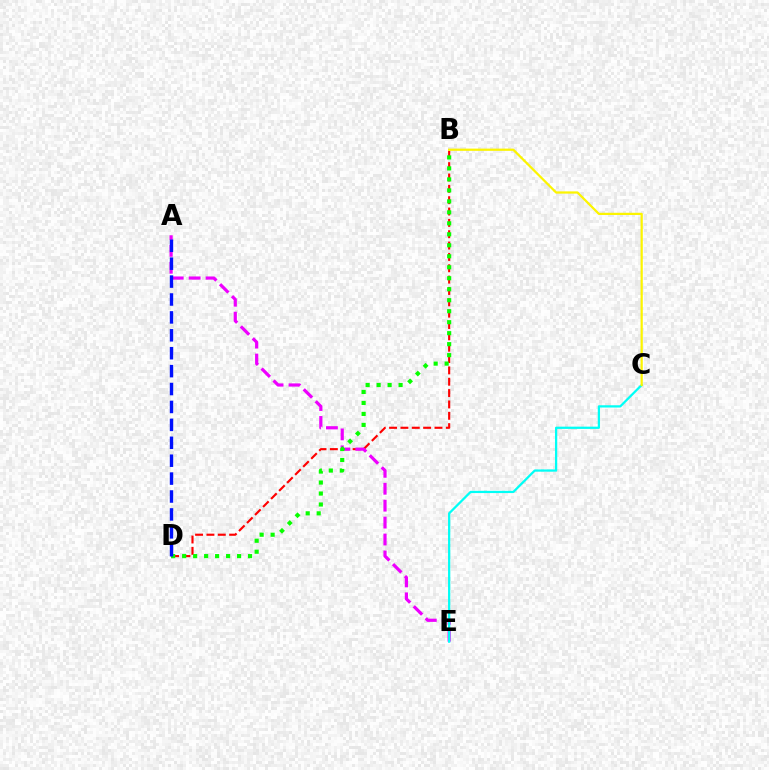{('B', 'D'): [{'color': '#ff0000', 'line_style': 'dashed', 'thickness': 1.54}, {'color': '#08ff00', 'line_style': 'dotted', 'thickness': 2.98}], ('A', 'E'): [{'color': '#ee00ff', 'line_style': 'dashed', 'thickness': 2.3}], ('C', 'E'): [{'color': '#00fff6', 'line_style': 'solid', 'thickness': 1.62}], ('B', 'C'): [{'color': '#fcf500', 'line_style': 'solid', 'thickness': 1.61}], ('A', 'D'): [{'color': '#0010ff', 'line_style': 'dashed', 'thickness': 2.43}]}